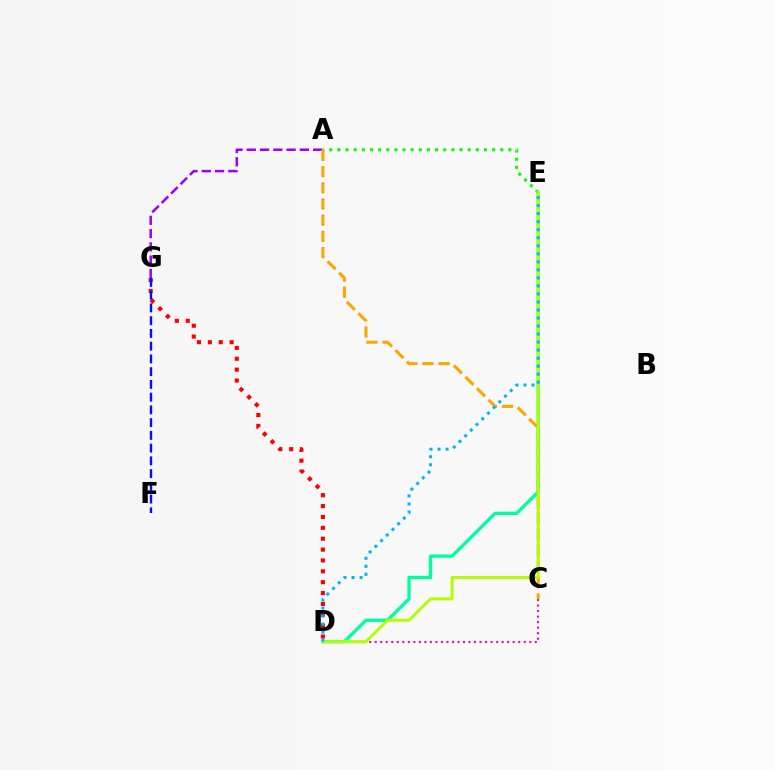{('A', 'E'): [{'color': '#08ff00', 'line_style': 'dotted', 'thickness': 2.21}], ('A', 'G'): [{'color': '#9b00ff', 'line_style': 'dashed', 'thickness': 1.8}], ('D', 'G'): [{'color': '#ff0000', 'line_style': 'dotted', 'thickness': 2.95}], ('C', 'D'): [{'color': '#ff00bd', 'line_style': 'dotted', 'thickness': 1.5}], ('A', 'C'): [{'color': '#ffa500', 'line_style': 'dashed', 'thickness': 2.2}], ('D', 'E'): [{'color': '#00ff9d', 'line_style': 'solid', 'thickness': 2.37}, {'color': '#b3ff00', 'line_style': 'solid', 'thickness': 2.13}, {'color': '#00b5ff', 'line_style': 'dotted', 'thickness': 2.18}], ('F', 'G'): [{'color': '#0010ff', 'line_style': 'dashed', 'thickness': 1.73}]}